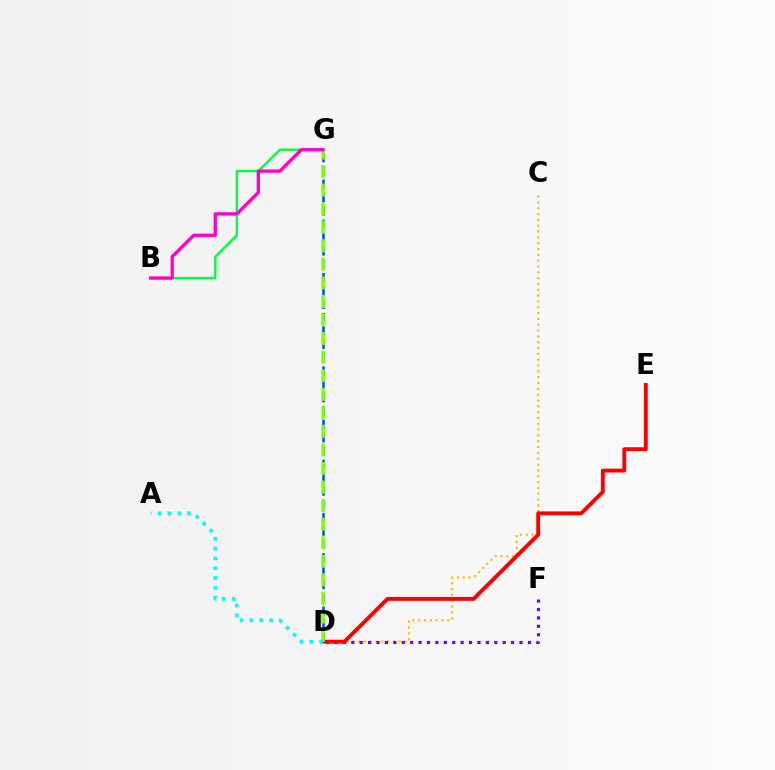{('B', 'G'): [{'color': '#00ff39', 'line_style': 'solid', 'thickness': 1.68}, {'color': '#ff00cf', 'line_style': 'solid', 'thickness': 2.4}], ('C', 'D'): [{'color': '#ffbd00', 'line_style': 'dotted', 'thickness': 1.58}], ('D', 'F'): [{'color': '#7200ff', 'line_style': 'dotted', 'thickness': 2.29}], ('D', 'G'): [{'color': '#004bff', 'line_style': 'dashed', 'thickness': 1.81}, {'color': '#84ff00', 'line_style': 'dashed', 'thickness': 2.52}], ('D', 'E'): [{'color': '#ff0000', 'line_style': 'solid', 'thickness': 2.79}], ('A', 'D'): [{'color': '#00fff6', 'line_style': 'dotted', 'thickness': 2.66}]}